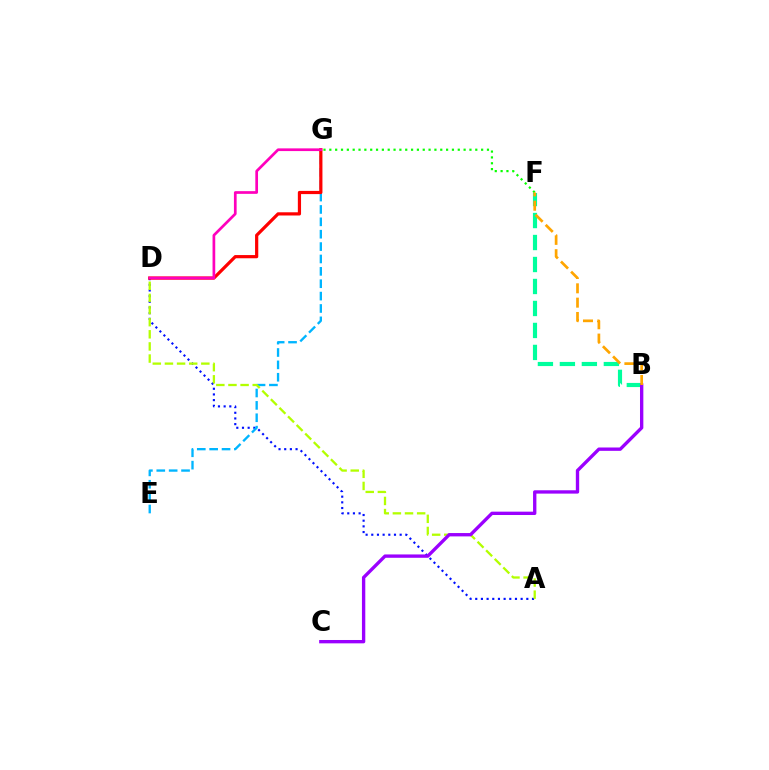{('A', 'D'): [{'color': '#0010ff', 'line_style': 'dotted', 'thickness': 1.54}, {'color': '#b3ff00', 'line_style': 'dashed', 'thickness': 1.65}], ('E', 'G'): [{'color': '#00b5ff', 'line_style': 'dashed', 'thickness': 1.68}], ('B', 'F'): [{'color': '#00ff9d', 'line_style': 'dashed', 'thickness': 2.99}, {'color': '#ffa500', 'line_style': 'dashed', 'thickness': 1.95}], ('F', 'G'): [{'color': '#08ff00', 'line_style': 'dotted', 'thickness': 1.59}], ('B', 'C'): [{'color': '#9b00ff', 'line_style': 'solid', 'thickness': 2.41}], ('D', 'G'): [{'color': '#ff0000', 'line_style': 'solid', 'thickness': 2.31}, {'color': '#ff00bd', 'line_style': 'solid', 'thickness': 1.95}]}